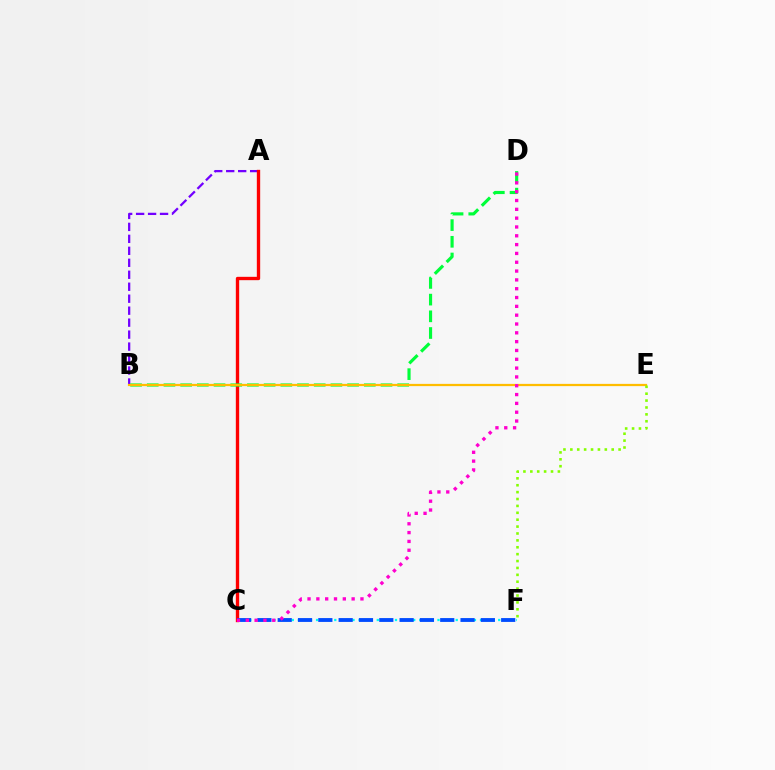{('A', 'B'): [{'color': '#7200ff', 'line_style': 'dashed', 'thickness': 1.63}], ('A', 'C'): [{'color': '#ff0000', 'line_style': 'solid', 'thickness': 2.41}], ('B', 'D'): [{'color': '#00ff39', 'line_style': 'dashed', 'thickness': 2.27}], ('C', 'F'): [{'color': '#00fff6', 'line_style': 'dotted', 'thickness': 1.65}, {'color': '#004bff', 'line_style': 'dashed', 'thickness': 2.76}], ('B', 'E'): [{'color': '#ffbd00', 'line_style': 'solid', 'thickness': 1.62}], ('E', 'F'): [{'color': '#84ff00', 'line_style': 'dotted', 'thickness': 1.87}], ('C', 'D'): [{'color': '#ff00cf', 'line_style': 'dotted', 'thickness': 2.4}]}